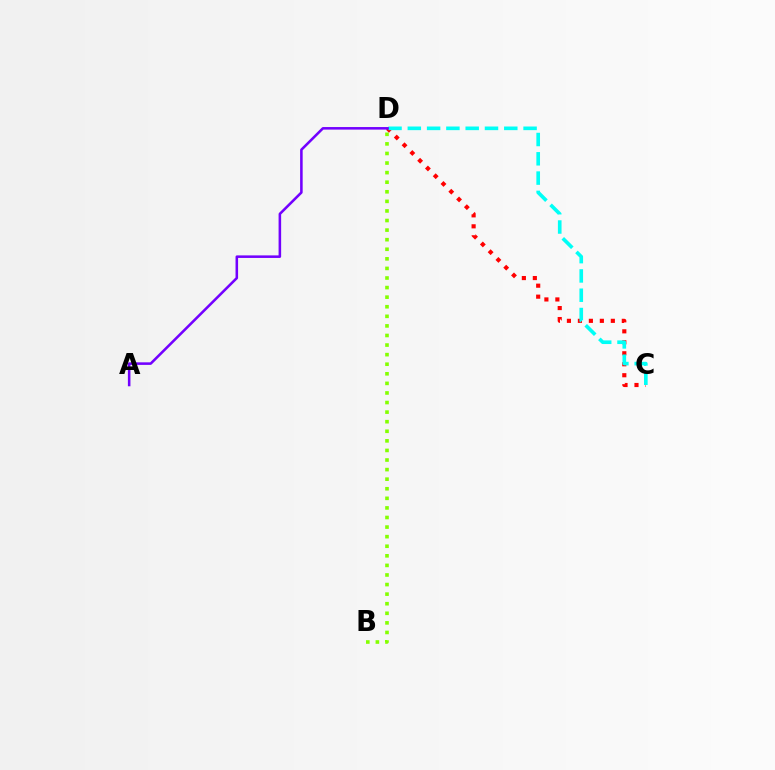{('B', 'D'): [{'color': '#84ff00', 'line_style': 'dotted', 'thickness': 2.6}], ('C', 'D'): [{'color': '#ff0000', 'line_style': 'dotted', 'thickness': 2.98}, {'color': '#00fff6', 'line_style': 'dashed', 'thickness': 2.62}], ('A', 'D'): [{'color': '#7200ff', 'line_style': 'solid', 'thickness': 1.84}]}